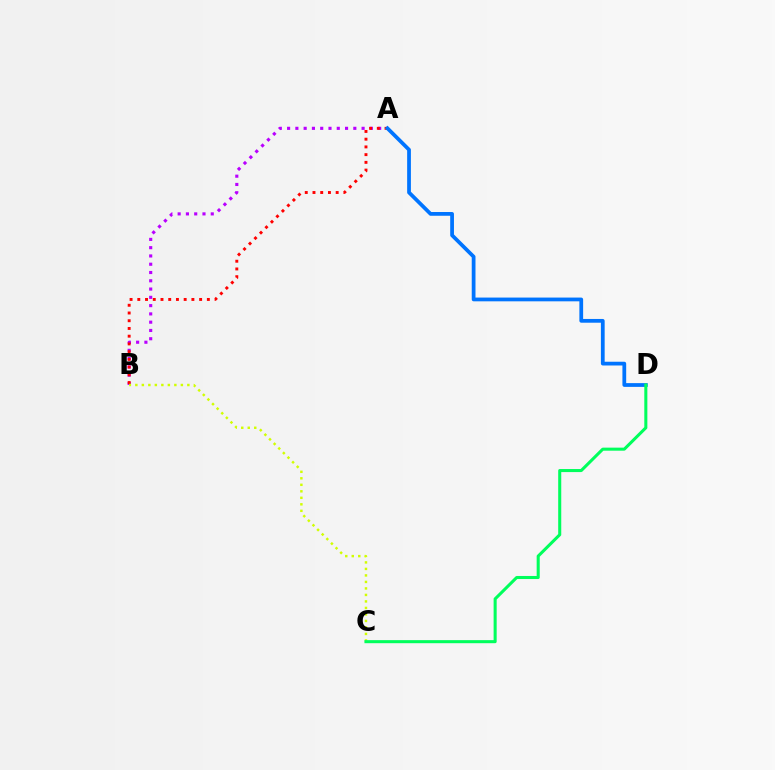{('A', 'B'): [{'color': '#b900ff', 'line_style': 'dotted', 'thickness': 2.25}, {'color': '#ff0000', 'line_style': 'dotted', 'thickness': 2.1}], ('A', 'D'): [{'color': '#0074ff', 'line_style': 'solid', 'thickness': 2.7}], ('B', 'C'): [{'color': '#d1ff00', 'line_style': 'dotted', 'thickness': 1.77}], ('C', 'D'): [{'color': '#00ff5c', 'line_style': 'solid', 'thickness': 2.2}]}